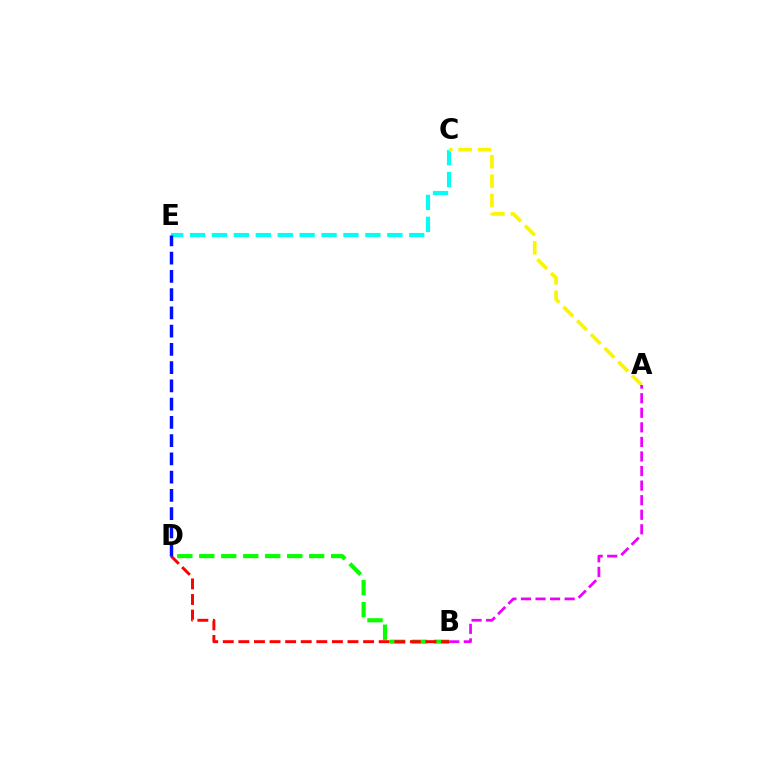{('B', 'D'): [{'color': '#08ff00', 'line_style': 'dashed', 'thickness': 2.99}, {'color': '#ff0000', 'line_style': 'dashed', 'thickness': 2.12}], ('C', 'E'): [{'color': '#00fff6', 'line_style': 'dashed', 'thickness': 2.98}], ('A', 'C'): [{'color': '#fcf500', 'line_style': 'dashed', 'thickness': 2.64}], ('D', 'E'): [{'color': '#0010ff', 'line_style': 'dashed', 'thickness': 2.48}], ('A', 'B'): [{'color': '#ee00ff', 'line_style': 'dashed', 'thickness': 1.98}]}